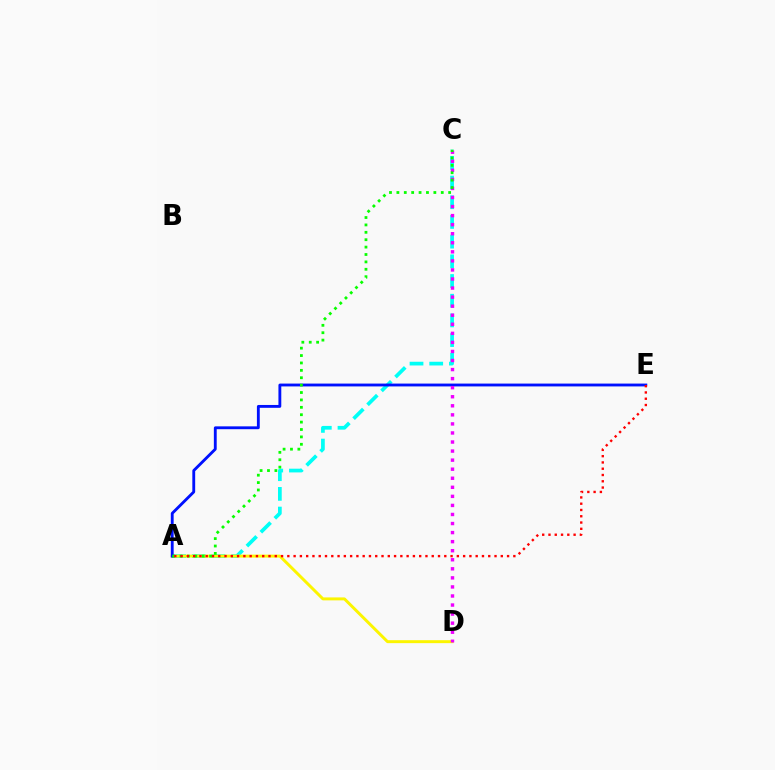{('A', 'C'): [{'color': '#00fff6', 'line_style': 'dashed', 'thickness': 2.68}, {'color': '#08ff00', 'line_style': 'dotted', 'thickness': 2.01}], ('A', 'D'): [{'color': '#fcf500', 'line_style': 'solid', 'thickness': 2.13}], ('A', 'E'): [{'color': '#0010ff', 'line_style': 'solid', 'thickness': 2.05}, {'color': '#ff0000', 'line_style': 'dotted', 'thickness': 1.71}], ('C', 'D'): [{'color': '#ee00ff', 'line_style': 'dotted', 'thickness': 2.46}]}